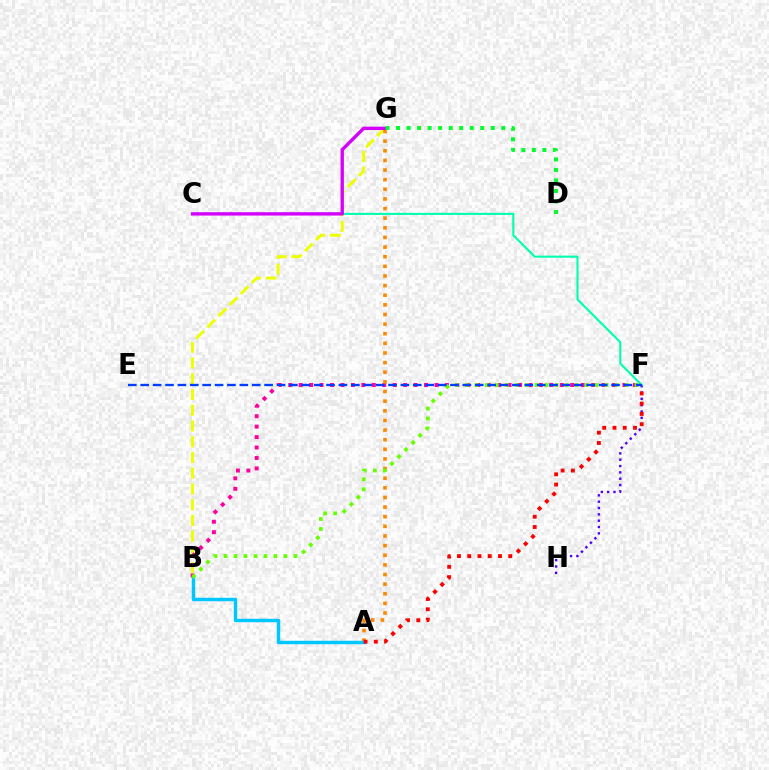{('B', 'G'): [{'color': '#eeff00', 'line_style': 'dashed', 'thickness': 2.14}], ('B', 'F'): [{'color': '#ff00a0', 'line_style': 'dotted', 'thickness': 2.84}, {'color': '#66ff00', 'line_style': 'dotted', 'thickness': 2.71}], ('F', 'H'): [{'color': '#4f00ff', 'line_style': 'dotted', 'thickness': 1.72}], ('A', 'G'): [{'color': '#ff8800', 'line_style': 'dotted', 'thickness': 2.62}], ('C', 'F'): [{'color': '#00ffaf', 'line_style': 'solid', 'thickness': 1.51}], ('C', 'G'): [{'color': '#d600ff', 'line_style': 'solid', 'thickness': 2.41}], ('A', 'B'): [{'color': '#00c7ff', 'line_style': 'solid', 'thickness': 2.48}], ('E', 'F'): [{'color': '#003fff', 'line_style': 'dashed', 'thickness': 1.68}], ('D', 'G'): [{'color': '#00ff27', 'line_style': 'dotted', 'thickness': 2.86}], ('A', 'F'): [{'color': '#ff0000', 'line_style': 'dotted', 'thickness': 2.79}]}